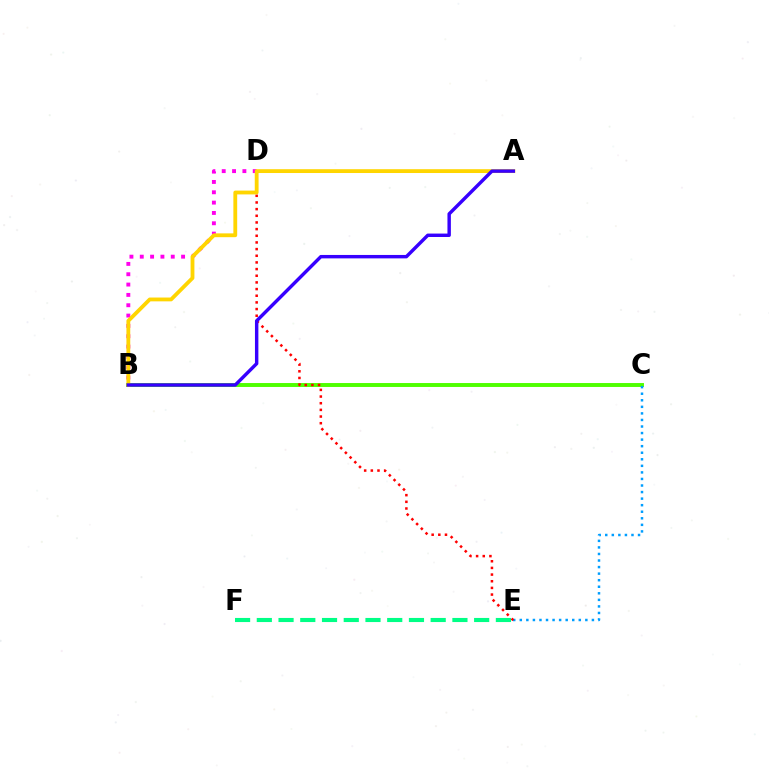{('B', 'C'): [{'color': '#4fff00', 'line_style': 'solid', 'thickness': 2.82}], ('E', 'F'): [{'color': '#00ff86', 'line_style': 'dashed', 'thickness': 2.95}], ('C', 'E'): [{'color': '#009eff', 'line_style': 'dotted', 'thickness': 1.78}], ('D', 'E'): [{'color': '#ff0000', 'line_style': 'dotted', 'thickness': 1.81}], ('B', 'D'): [{'color': '#ff00ed', 'line_style': 'dotted', 'thickness': 2.81}], ('A', 'B'): [{'color': '#ffd500', 'line_style': 'solid', 'thickness': 2.75}, {'color': '#3700ff', 'line_style': 'solid', 'thickness': 2.47}]}